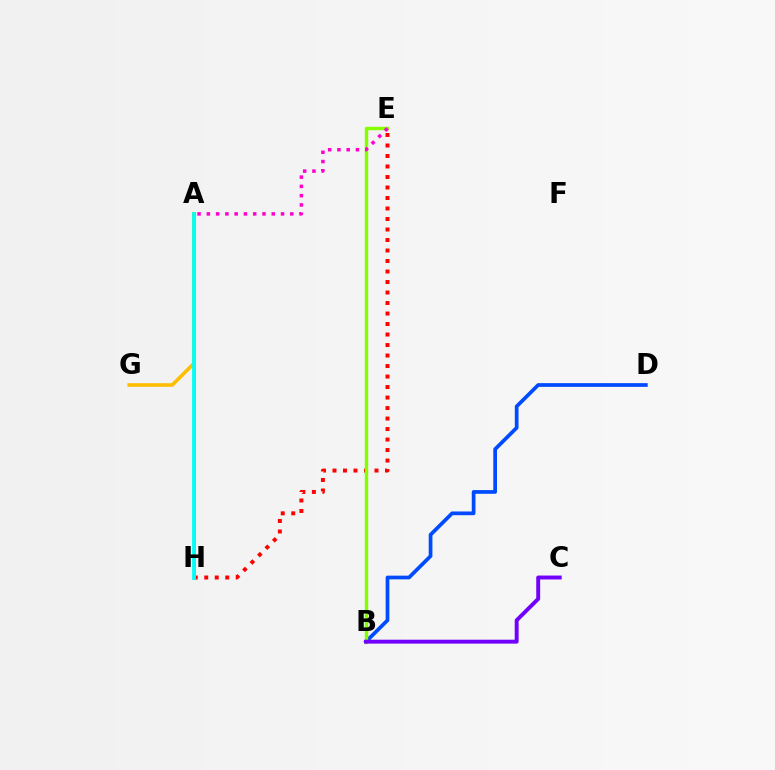{('E', 'H'): [{'color': '#ff0000', 'line_style': 'dotted', 'thickness': 2.85}], ('B', 'D'): [{'color': '#004bff', 'line_style': 'solid', 'thickness': 2.67}], ('A', 'H'): [{'color': '#00ff39', 'line_style': 'solid', 'thickness': 1.9}, {'color': '#00fff6', 'line_style': 'solid', 'thickness': 2.7}], ('A', 'G'): [{'color': '#ffbd00', 'line_style': 'solid', 'thickness': 2.58}], ('B', 'E'): [{'color': '#84ff00', 'line_style': 'solid', 'thickness': 2.47}], ('B', 'C'): [{'color': '#7200ff', 'line_style': 'solid', 'thickness': 2.82}], ('A', 'E'): [{'color': '#ff00cf', 'line_style': 'dotted', 'thickness': 2.52}]}